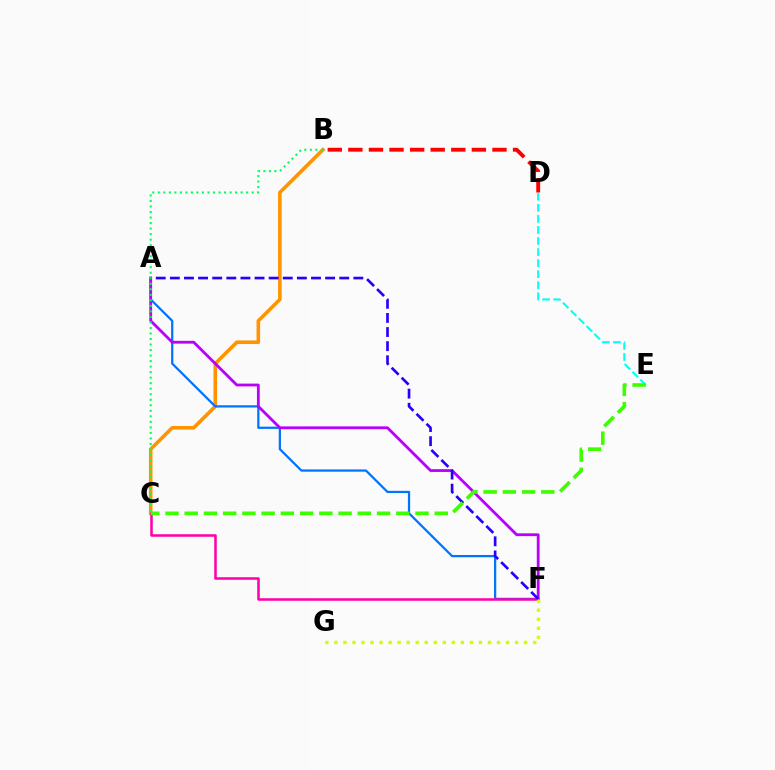{('B', 'C'): [{'color': '#ff9400', 'line_style': 'solid', 'thickness': 2.59}, {'color': '#00ff5c', 'line_style': 'dotted', 'thickness': 1.5}], ('D', 'E'): [{'color': '#00fff6', 'line_style': 'dashed', 'thickness': 1.5}], ('A', 'F'): [{'color': '#0074ff', 'line_style': 'solid', 'thickness': 1.62}, {'color': '#b900ff', 'line_style': 'solid', 'thickness': 2.02}, {'color': '#2500ff', 'line_style': 'dashed', 'thickness': 1.92}], ('C', 'F'): [{'color': '#ff00ac', 'line_style': 'solid', 'thickness': 1.83}], ('F', 'G'): [{'color': '#d1ff00', 'line_style': 'dotted', 'thickness': 2.45}], ('B', 'D'): [{'color': '#ff0000', 'line_style': 'dashed', 'thickness': 2.8}], ('C', 'E'): [{'color': '#3dff00', 'line_style': 'dashed', 'thickness': 2.61}]}